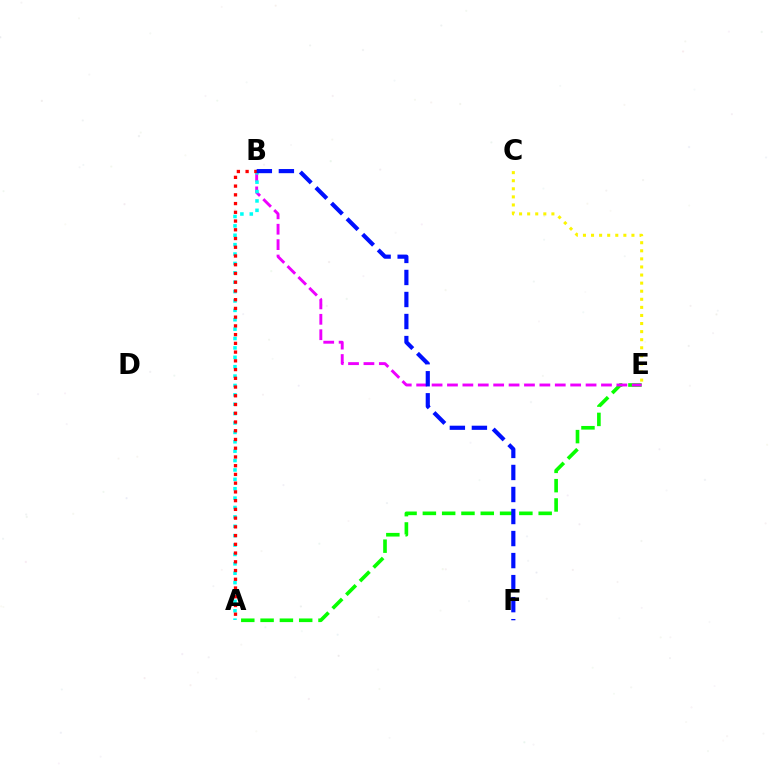{('A', 'E'): [{'color': '#08ff00', 'line_style': 'dashed', 'thickness': 2.62}], ('C', 'E'): [{'color': '#fcf500', 'line_style': 'dotted', 'thickness': 2.2}], ('B', 'E'): [{'color': '#ee00ff', 'line_style': 'dashed', 'thickness': 2.09}], ('A', 'B'): [{'color': '#00fff6', 'line_style': 'dotted', 'thickness': 2.55}, {'color': '#ff0000', 'line_style': 'dotted', 'thickness': 2.37}], ('B', 'F'): [{'color': '#0010ff', 'line_style': 'dashed', 'thickness': 2.99}]}